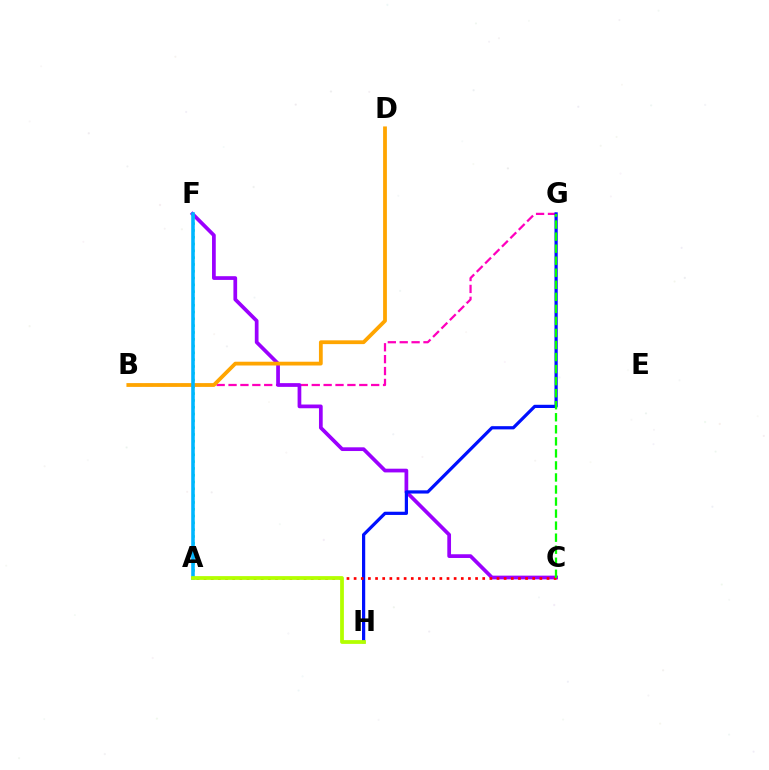{('B', 'G'): [{'color': '#ff00bd', 'line_style': 'dashed', 'thickness': 1.61}], ('C', 'F'): [{'color': '#9b00ff', 'line_style': 'solid', 'thickness': 2.68}], ('G', 'H'): [{'color': '#0010ff', 'line_style': 'solid', 'thickness': 2.31}], ('A', 'C'): [{'color': '#ff0000', 'line_style': 'dotted', 'thickness': 1.94}], ('A', 'F'): [{'color': '#00ff9d', 'line_style': 'dotted', 'thickness': 1.85}, {'color': '#00b5ff', 'line_style': 'solid', 'thickness': 2.57}], ('B', 'D'): [{'color': '#ffa500', 'line_style': 'solid', 'thickness': 2.72}], ('C', 'G'): [{'color': '#08ff00', 'line_style': 'dashed', 'thickness': 1.64}], ('A', 'H'): [{'color': '#b3ff00', 'line_style': 'solid', 'thickness': 2.72}]}